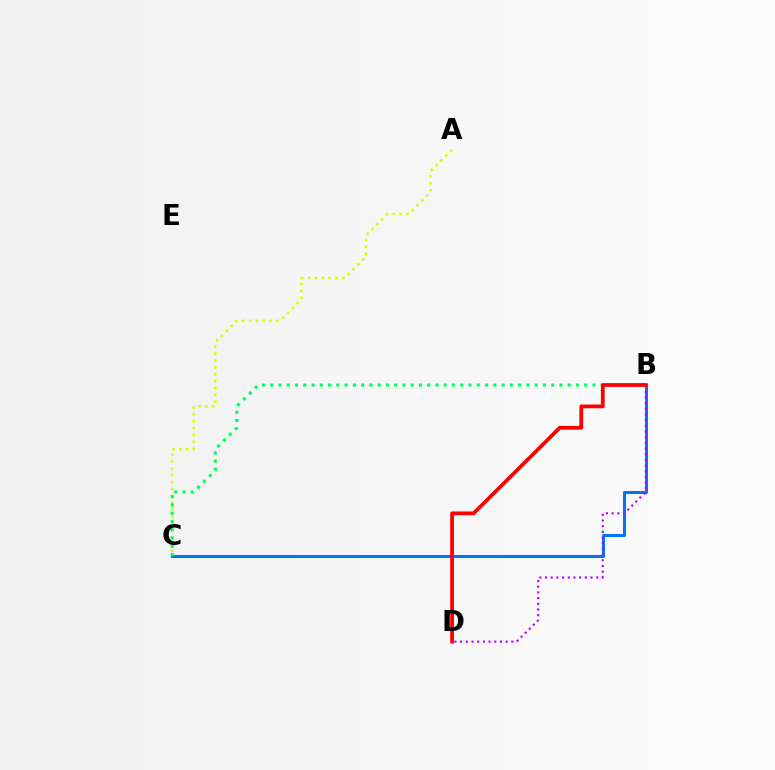{('A', 'C'): [{'color': '#d1ff00', 'line_style': 'dotted', 'thickness': 1.87}], ('B', 'C'): [{'color': '#0074ff', 'line_style': 'solid', 'thickness': 2.18}, {'color': '#00ff5c', 'line_style': 'dotted', 'thickness': 2.24}], ('B', 'D'): [{'color': '#b900ff', 'line_style': 'dotted', 'thickness': 1.55}, {'color': '#ff0000', 'line_style': 'solid', 'thickness': 2.69}]}